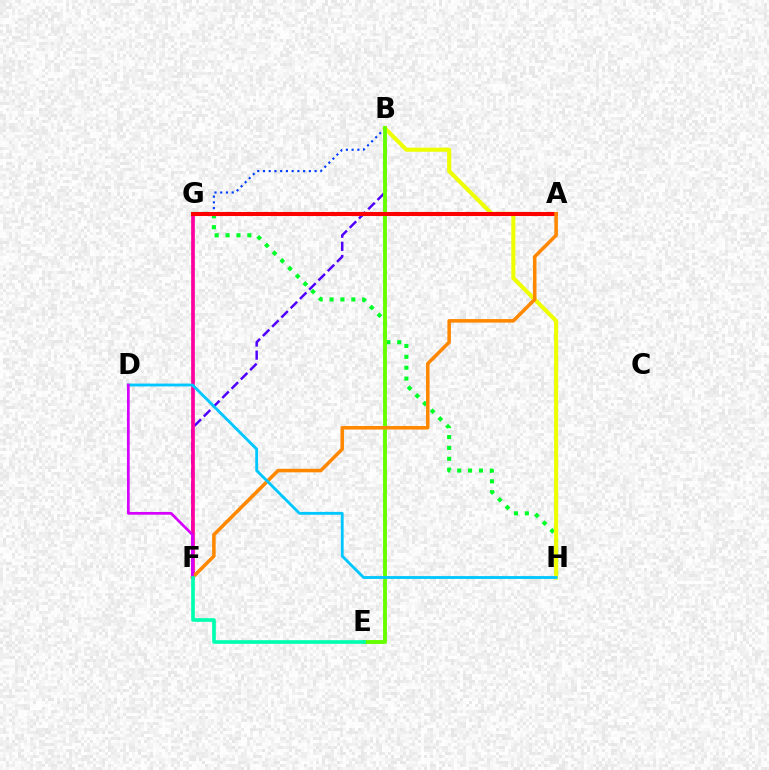{('B', 'G'): [{'color': '#003fff', 'line_style': 'dotted', 'thickness': 1.56}], ('G', 'H'): [{'color': '#00ff27', 'line_style': 'dotted', 'thickness': 2.96}], ('B', 'F'): [{'color': '#4f00ff', 'line_style': 'dashed', 'thickness': 1.78}], ('B', 'H'): [{'color': '#eeff00', 'line_style': 'solid', 'thickness': 2.95}], ('B', 'E'): [{'color': '#66ff00', 'line_style': 'solid', 'thickness': 2.79}], ('F', 'G'): [{'color': '#ff00a0', 'line_style': 'solid', 'thickness': 2.67}], ('A', 'G'): [{'color': '#ff0000', 'line_style': 'solid', 'thickness': 2.92}], ('A', 'F'): [{'color': '#ff8800', 'line_style': 'solid', 'thickness': 2.54}], ('D', 'H'): [{'color': '#00c7ff', 'line_style': 'solid', 'thickness': 2.04}], ('D', 'F'): [{'color': '#d600ff', 'line_style': 'solid', 'thickness': 1.95}], ('E', 'F'): [{'color': '#00ffaf', 'line_style': 'solid', 'thickness': 2.63}]}